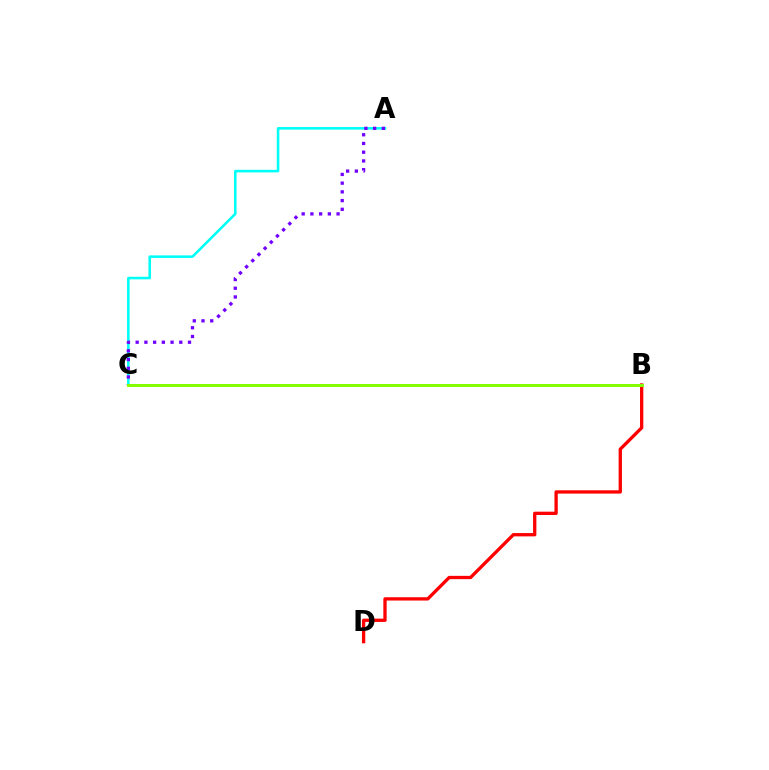{('A', 'C'): [{'color': '#00fff6', 'line_style': 'solid', 'thickness': 1.85}, {'color': '#7200ff', 'line_style': 'dotted', 'thickness': 2.37}], ('B', 'D'): [{'color': '#ff0000', 'line_style': 'solid', 'thickness': 2.38}], ('B', 'C'): [{'color': '#84ff00', 'line_style': 'solid', 'thickness': 2.14}]}